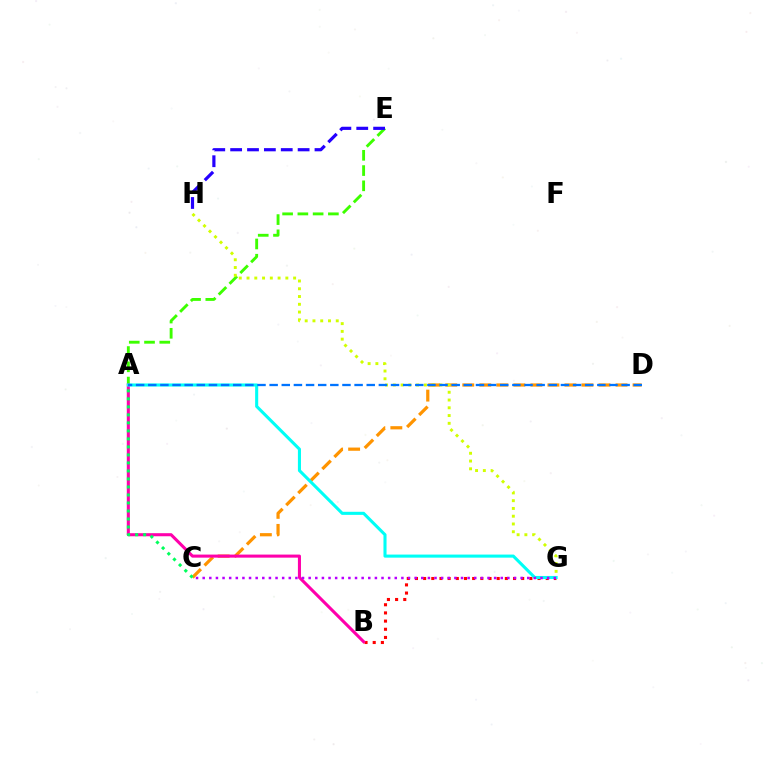{('A', 'E'): [{'color': '#3dff00', 'line_style': 'dashed', 'thickness': 2.07}], ('C', 'D'): [{'color': '#ff9400', 'line_style': 'dashed', 'thickness': 2.31}], ('B', 'G'): [{'color': '#ff0000', 'line_style': 'dotted', 'thickness': 2.22}], ('A', 'B'): [{'color': '#ff00ac', 'line_style': 'solid', 'thickness': 2.21}], ('A', 'G'): [{'color': '#00fff6', 'line_style': 'solid', 'thickness': 2.22}], ('C', 'G'): [{'color': '#b900ff', 'line_style': 'dotted', 'thickness': 1.8}], ('E', 'H'): [{'color': '#2500ff', 'line_style': 'dashed', 'thickness': 2.29}], ('G', 'H'): [{'color': '#d1ff00', 'line_style': 'dotted', 'thickness': 2.11}], ('A', 'C'): [{'color': '#00ff5c', 'line_style': 'dotted', 'thickness': 2.18}], ('A', 'D'): [{'color': '#0074ff', 'line_style': 'dashed', 'thickness': 1.65}]}